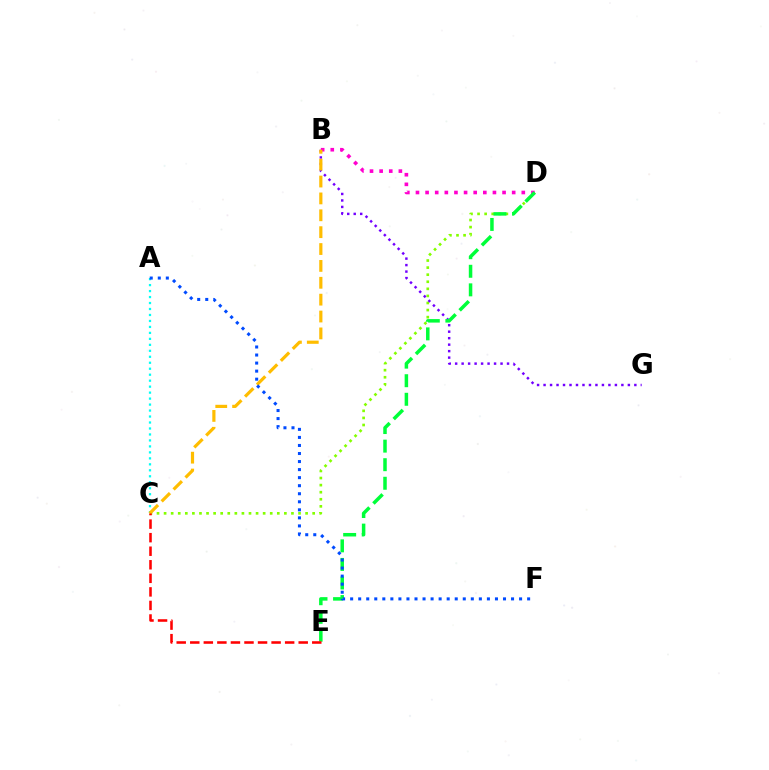{('C', 'D'): [{'color': '#84ff00', 'line_style': 'dotted', 'thickness': 1.92}], ('B', 'G'): [{'color': '#7200ff', 'line_style': 'dotted', 'thickness': 1.76}], ('A', 'C'): [{'color': '#00fff6', 'line_style': 'dotted', 'thickness': 1.62}], ('B', 'D'): [{'color': '#ff00cf', 'line_style': 'dotted', 'thickness': 2.61}], ('D', 'E'): [{'color': '#00ff39', 'line_style': 'dashed', 'thickness': 2.52}], ('B', 'C'): [{'color': '#ffbd00', 'line_style': 'dashed', 'thickness': 2.29}], ('A', 'F'): [{'color': '#004bff', 'line_style': 'dotted', 'thickness': 2.19}], ('C', 'E'): [{'color': '#ff0000', 'line_style': 'dashed', 'thickness': 1.84}]}